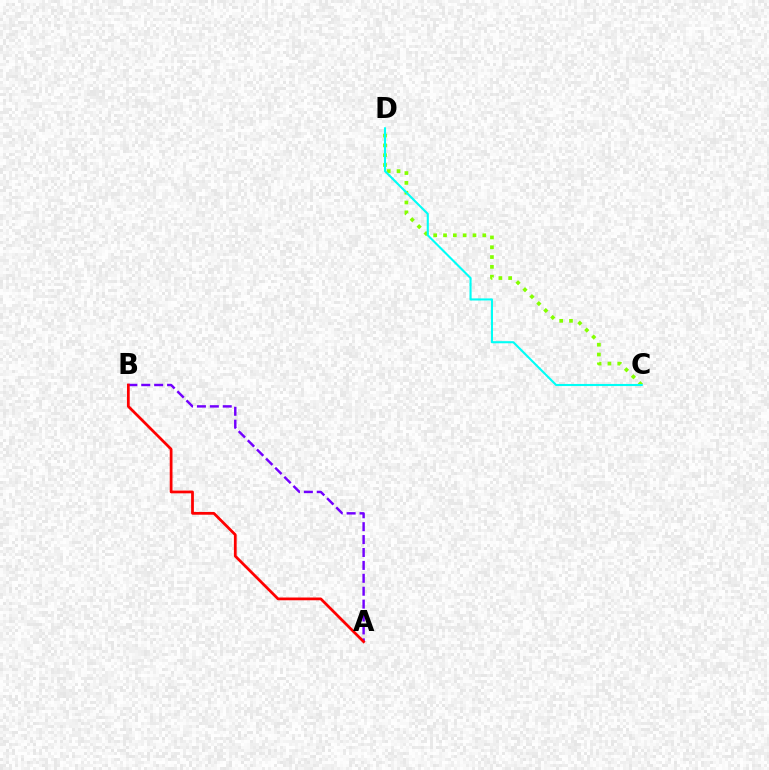{('C', 'D'): [{'color': '#84ff00', 'line_style': 'dotted', 'thickness': 2.67}, {'color': '#00fff6', 'line_style': 'solid', 'thickness': 1.51}], ('A', 'B'): [{'color': '#7200ff', 'line_style': 'dashed', 'thickness': 1.75}, {'color': '#ff0000', 'line_style': 'solid', 'thickness': 1.98}]}